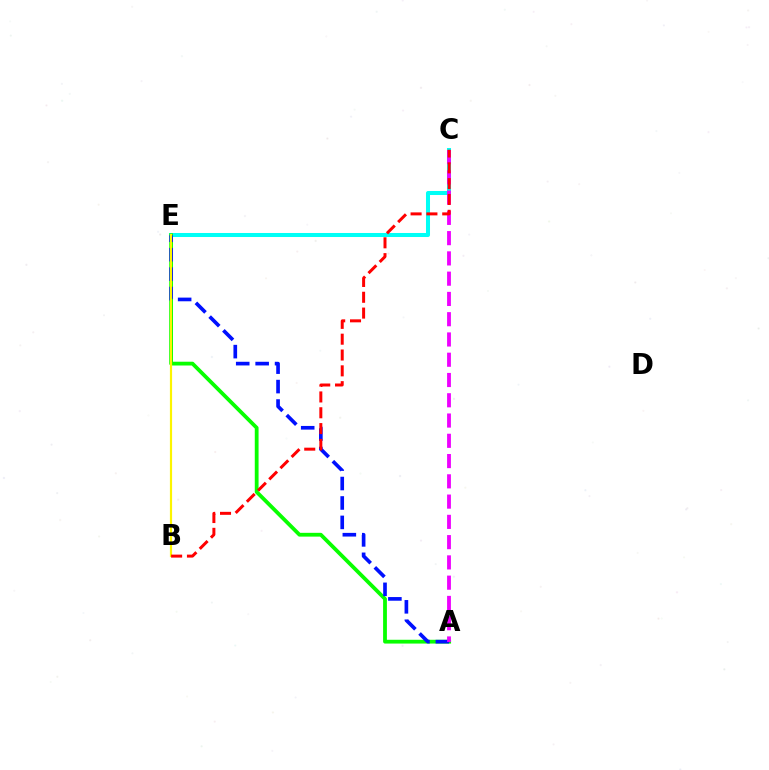{('C', 'E'): [{'color': '#00fff6', 'line_style': 'solid', 'thickness': 2.9}], ('A', 'E'): [{'color': '#08ff00', 'line_style': 'solid', 'thickness': 2.73}, {'color': '#0010ff', 'line_style': 'dashed', 'thickness': 2.64}], ('B', 'E'): [{'color': '#fcf500', 'line_style': 'solid', 'thickness': 1.57}], ('A', 'C'): [{'color': '#ee00ff', 'line_style': 'dashed', 'thickness': 2.75}], ('B', 'C'): [{'color': '#ff0000', 'line_style': 'dashed', 'thickness': 2.15}]}